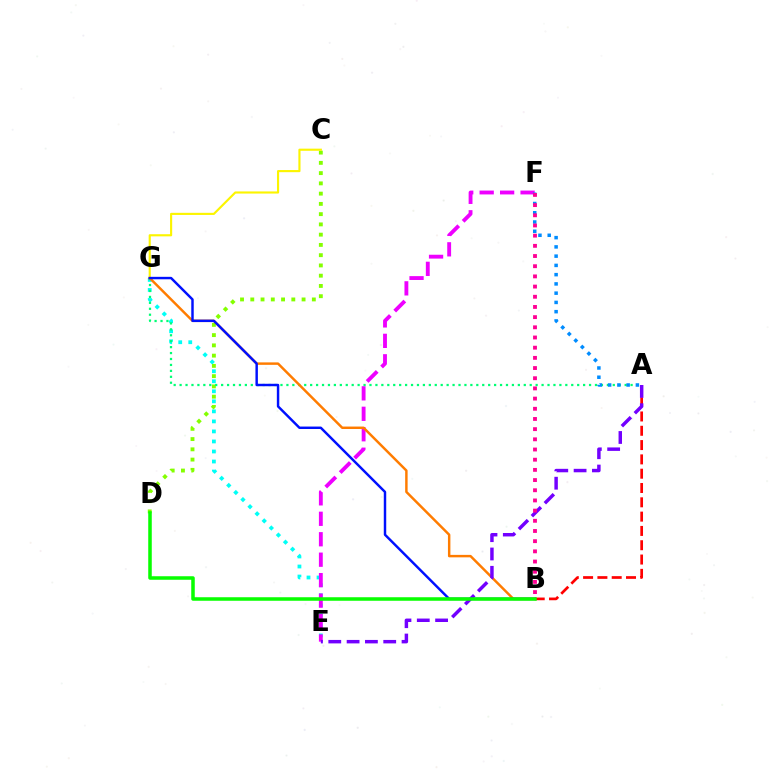{('E', 'G'): [{'color': '#00fff6', 'line_style': 'dotted', 'thickness': 2.73}], ('E', 'F'): [{'color': '#ee00ff', 'line_style': 'dashed', 'thickness': 2.78}], ('C', 'D'): [{'color': '#84ff00', 'line_style': 'dotted', 'thickness': 2.79}], ('A', 'B'): [{'color': '#ff0000', 'line_style': 'dashed', 'thickness': 1.94}], ('A', 'G'): [{'color': '#00ff74', 'line_style': 'dotted', 'thickness': 1.61}], ('B', 'G'): [{'color': '#ff7c00', 'line_style': 'solid', 'thickness': 1.77}, {'color': '#0010ff', 'line_style': 'solid', 'thickness': 1.76}], ('A', 'E'): [{'color': '#7200ff', 'line_style': 'dashed', 'thickness': 2.49}], ('A', 'F'): [{'color': '#008cff', 'line_style': 'dotted', 'thickness': 2.51}], ('C', 'G'): [{'color': '#fcf500', 'line_style': 'solid', 'thickness': 1.54}], ('B', 'D'): [{'color': '#08ff00', 'line_style': 'solid', 'thickness': 2.53}], ('B', 'F'): [{'color': '#ff0094', 'line_style': 'dotted', 'thickness': 2.77}]}